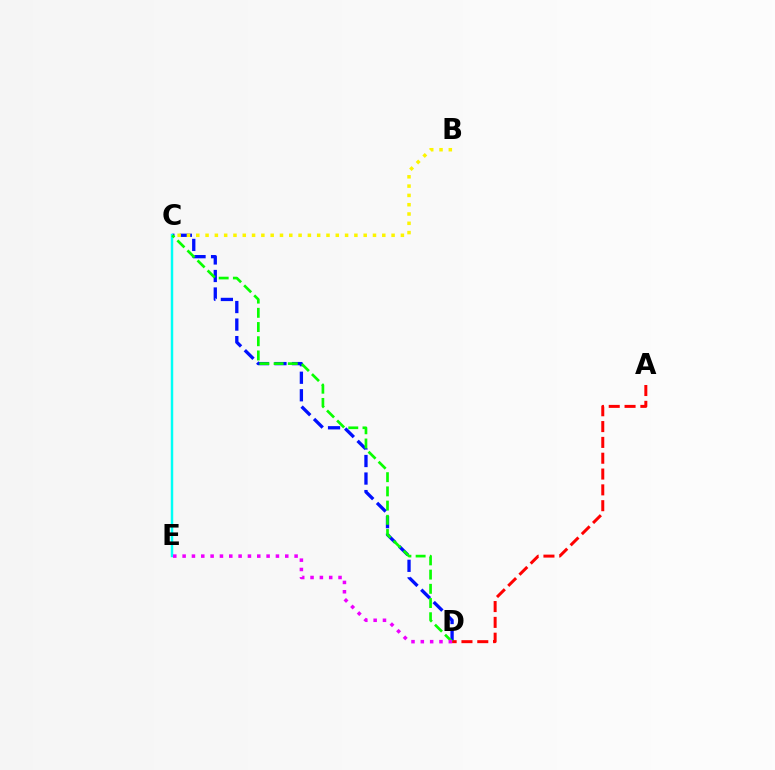{('C', 'D'): [{'color': '#0010ff', 'line_style': 'dashed', 'thickness': 2.38}, {'color': '#08ff00', 'line_style': 'dashed', 'thickness': 1.93}], ('B', 'C'): [{'color': '#fcf500', 'line_style': 'dotted', 'thickness': 2.53}], ('A', 'D'): [{'color': '#ff0000', 'line_style': 'dashed', 'thickness': 2.15}], ('C', 'E'): [{'color': '#00fff6', 'line_style': 'solid', 'thickness': 1.77}], ('D', 'E'): [{'color': '#ee00ff', 'line_style': 'dotted', 'thickness': 2.54}]}